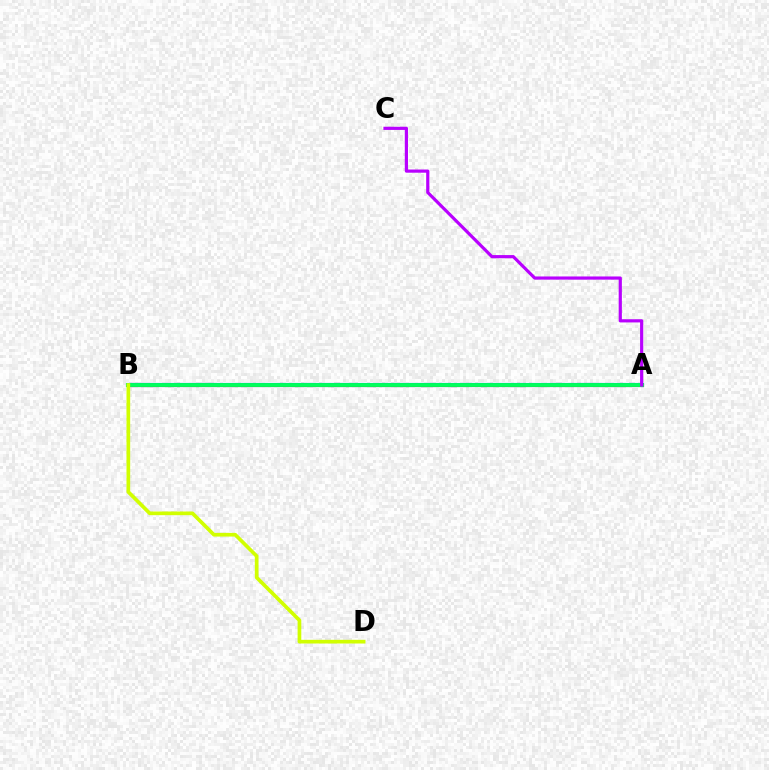{('A', 'B'): [{'color': '#0074ff', 'line_style': 'solid', 'thickness': 2.98}, {'color': '#ff0000', 'line_style': 'solid', 'thickness': 2.22}, {'color': '#00ff5c', 'line_style': 'solid', 'thickness': 2.8}], ('B', 'D'): [{'color': '#d1ff00', 'line_style': 'solid', 'thickness': 2.65}], ('A', 'C'): [{'color': '#b900ff', 'line_style': 'solid', 'thickness': 2.29}]}